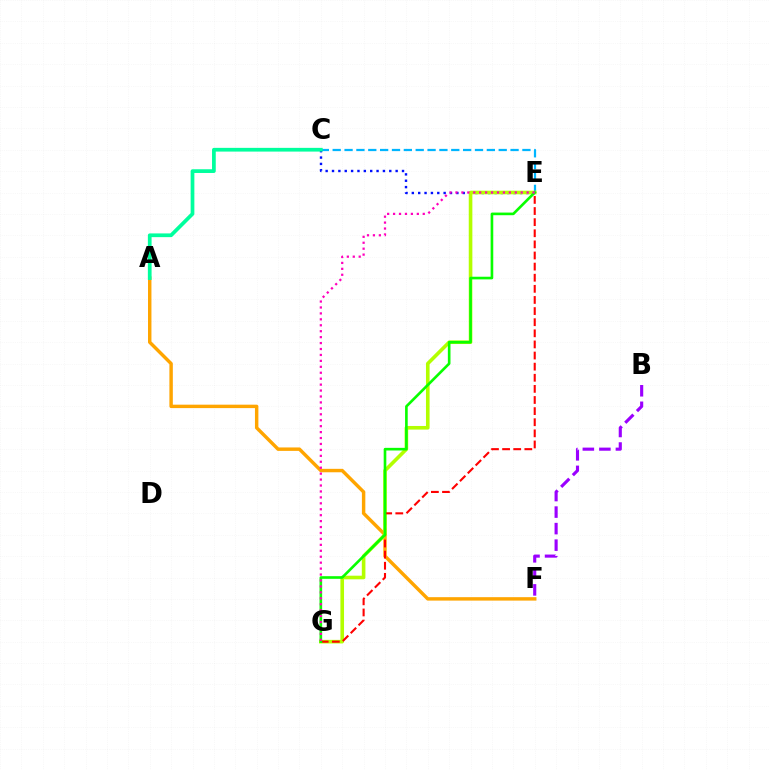{('C', 'E'): [{'color': '#00b5ff', 'line_style': 'dashed', 'thickness': 1.61}, {'color': '#0010ff', 'line_style': 'dotted', 'thickness': 1.73}], ('B', 'F'): [{'color': '#9b00ff', 'line_style': 'dashed', 'thickness': 2.25}], ('A', 'F'): [{'color': '#ffa500', 'line_style': 'solid', 'thickness': 2.47}], ('E', 'G'): [{'color': '#b3ff00', 'line_style': 'solid', 'thickness': 2.6}, {'color': '#ff0000', 'line_style': 'dashed', 'thickness': 1.51}, {'color': '#08ff00', 'line_style': 'solid', 'thickness': 1.9}, {'color': '#ff00bd', 'line_style': 'dotted', 'thickness': 1.61}], ('A', 'C'): [{'color': '#00ff9d', 'line_style': 'solid', 'thickness': 2.68}]}